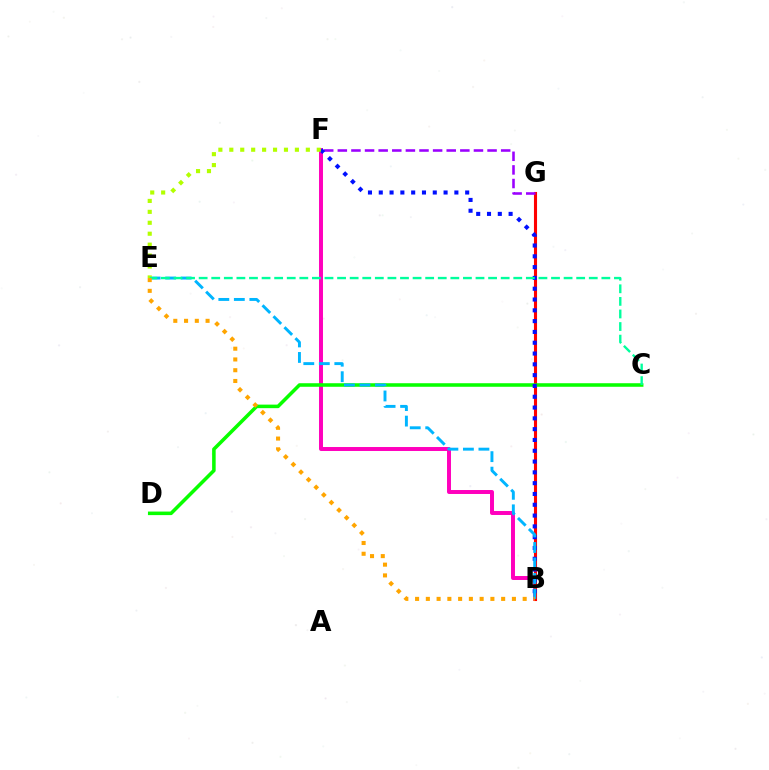{('B', 'F'): [{'color': '#ff00bd', 'line_style': 'solid', 'thickness': 2.85}, {'color': '#0010ff', 'line_style': 'dotted', 'thickness': 2.93}], ('B', 'G'): [{'color': '#ff0000', 'line_style': 'solid', 'thickness': 2.23}], ('F', 'G'): [{'color': '#9b00ff', 'line_style': 'dashed', 'thickness': 1.85}], ('C', 'D'): [{'color': '#08ff00', 'line_style': 'solid', 'thickness': 2.55}], ('B', 'E'): [{'color': '#00b5ff', 'line_style': 'dashed', 'thickness': 2.11}, {'color': '#ffa500', 'line_style': 'dotted', 'thickness': 2.92}], ('E', 'F'): [{'color': '#b3ff00', 'line_style': 'dotted', 'thickness': 2.97}], ('C', 'E'): [{'color': '#00ff9d', 'line_style': 'dashed', 'thickness': 1.71}]}